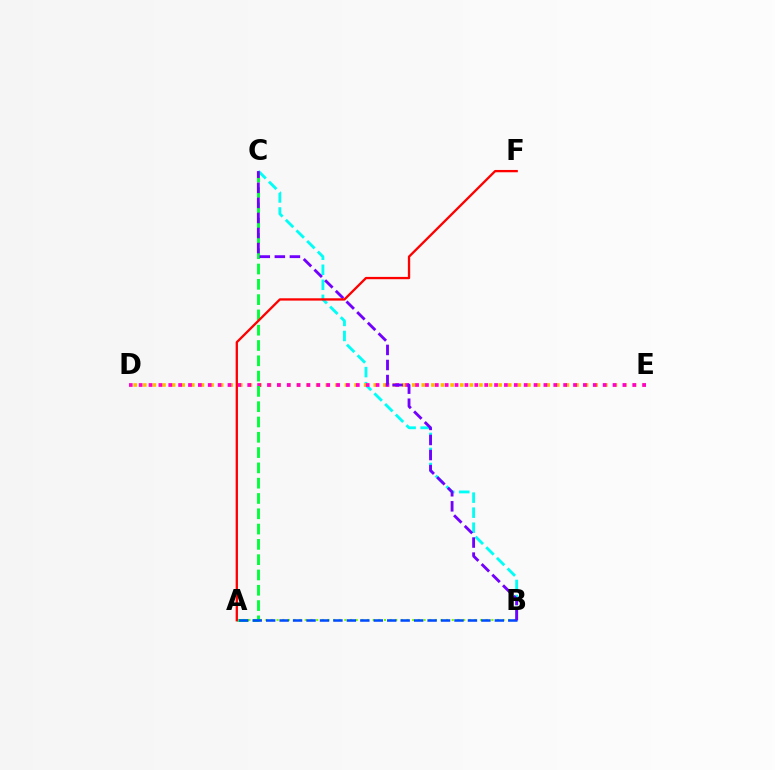{('B', 'C'): [{'color': '#00fff6', 'line_style': 'dashed', 'thickness': 2.04}, {'color': '#7200ff', 'line_style': 'dashed', 'thickness': 2.05}], ('A', 'B'): [{'color': '#84ff00', 'line_style': 'dotted', 'thickness': 1.54}, {'color': '#004bff', 'line_style': 'dashed', 'thickness': 1.83}], ('D', 'E'): [{'color': '#ffbd00', 'line_style': 'dotted', 'thickness': 2.61}, {'color': '#ff00cf', 'line_style': 'dotted', 'thickness': 2.68}], ('A', 'C'): [{'color': '#00ff39', 'line_style': 'dashed', 'thickness': 2.08}], ('A', 'F'): [{'color': '#ff0000', 'line_style': 'solid', 'thickness': 1.67}]}